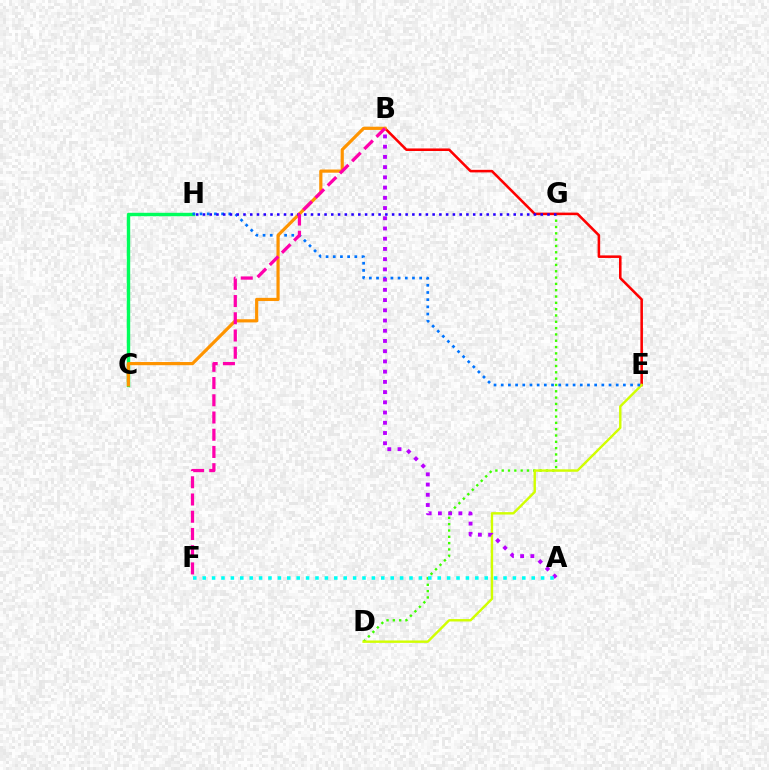{('D', 'G'): [{'color': '#3dff00', 'line_style': 'dotted', 'thickness': 1.72}], ('B', 'E'): [{'color': '#ff0000', 'line_style': 'solid', 'thickness': 1.84}], ('C', 'H'): [{'color': '#00ff5c', 'line_style': 'solid', 'thickness': 2.46}], ('D', 'E'): [{'color': '#d1ff00', 'line_style': 'solid', 'thickness': 1.74}], ('E', 'H'): [{'color': '#0074ff', 'line_style': 'dotted', 'thickness': 1.95}], ('B', 'C'): [{'color': '#ff9400', 'line_style': 'solid', 'thickness': 2.29}], ('A', 'B'): [{'color': '#b900ff', 'line_style': 'dotted', 'thickness': 2.78}], ('G', 'H'): [{'color': '#2500ff', 'line_style': 'dotted', 'thickness': 1.84}], ('A', 'F'): [{'color': '#00fff6', 'line_style': 'dotted', 'thickness': 2.55}], ('B', 'F'): [{'color': '#ff00ac', 'line_style': 'dashed', 'thickness': 2.34}]}